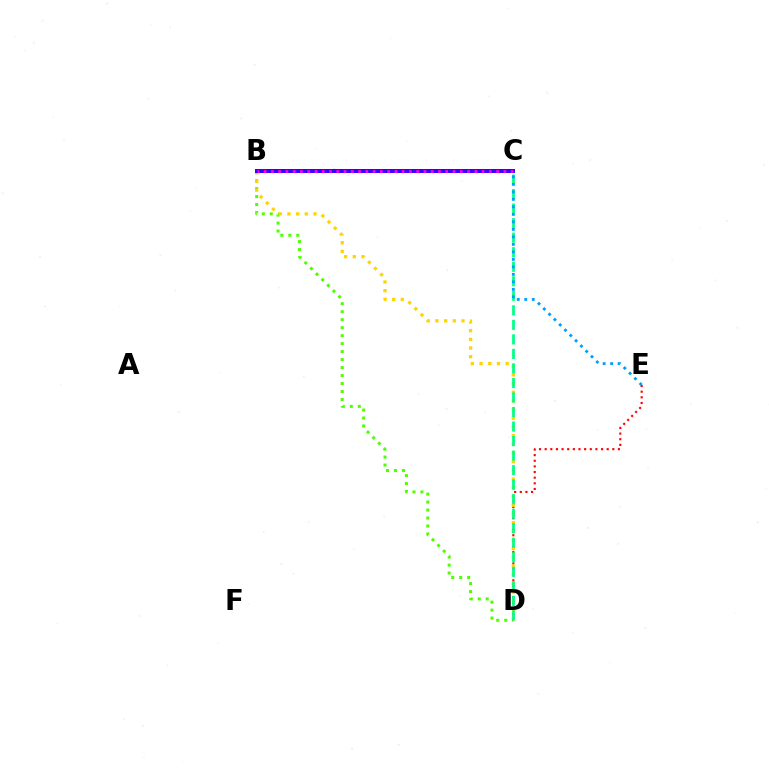{('B', 'D'): [{'color': '#4fff00', 'line_style': 'dotted', 'thickness': 2.17}, {'color': '#ffd500', 'line_style': 'dotted', 'thickness': 2.36}], ('D', 'E'): [{'color': '#ff0000', 'line_style': 'dotted', 'thickness': 1.53}], ('C', 'D'): [{'color': '#00ff86', 'line_style': 'dashed', 'thickness': 1.97}], ('B', 'C'): [{'color': '#3700ff', 'line_style': 'solid', 'thickness': 2.9}, {'color': '#ff00ed', 'line_style': 'dotted', 'thickness': 1.97}], ('C', 'E'): [{'color': '#009eff', 'line_style': 'dotted', 'thickness': 2.04}]}